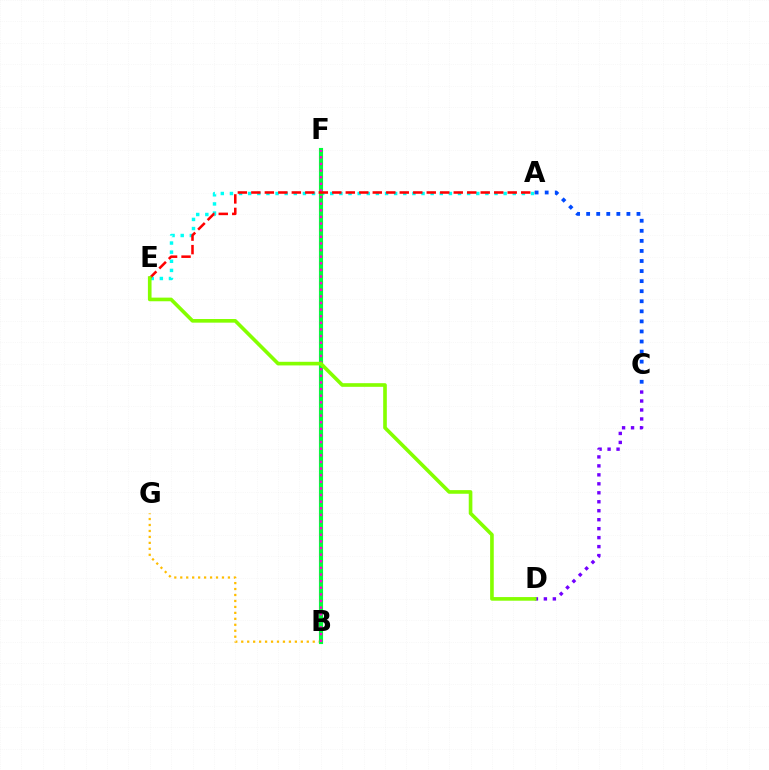{('B', 'G'): [{'color': '#ffbd00', 'line_style': 'dotted', 'thickness': 1.62}], ('A', 'C'): [{'color': '#004bff', 'line_style': 'dotted', 'thickness': 2.73}], ('A', 'E'): [{'color': '#00fff6', 'line_style': 'dotted', 'thickness': 2.48}, {'color': '#ff0000', 'line_style': 'dashed', 'thickness': 1.83}], ('B', 'F'): [{'color': '#00ff39', 'line_style': 'solid', 'thickness': 2.97}, {'color': '#ff00cf', 'line_style': 'dotted', 'thickness': 1.8}], ('C', 'D'): [{'color': '#7200ff', 'line_style': 'dotted', 'thickness': 2.44}], ('D', 'E'): [{'color': '#84ff00', 'line_style': 'solid', 'thickness': 2.62}]}